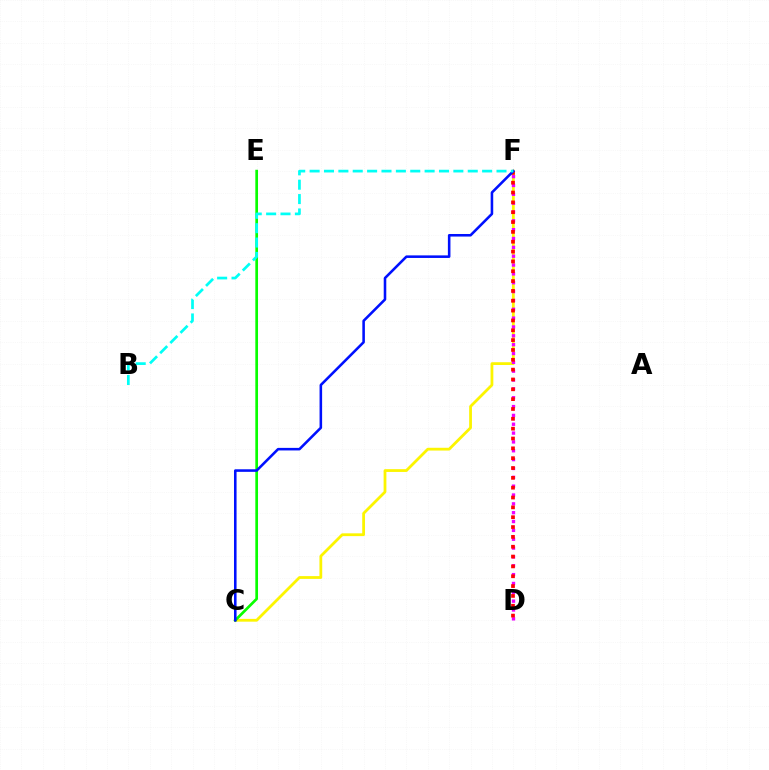{('C', 'F'): [{'color': '#fcf500', 'line_style': 'solid', 'thickness': 2.0}, {'color': '#0010ff', 'line_style': 'solid', 'thickness': 1.85}], ('D', 'F'): [{'color': '#ee00ff', 'line_style': 'dotted', 'thickness': 2.4}, {'color': '#ff0000', 'line_style': 'dotted', 'thickness': 2.67}], ('C', 'E'): [{'color': '#08ff00', 'line_style': 'solid', 'thickness': 1.94}], ('B', 'F'): [{'color': '#00fff6', 'line_style': 'dashed', 'thickness': 1.95}]}